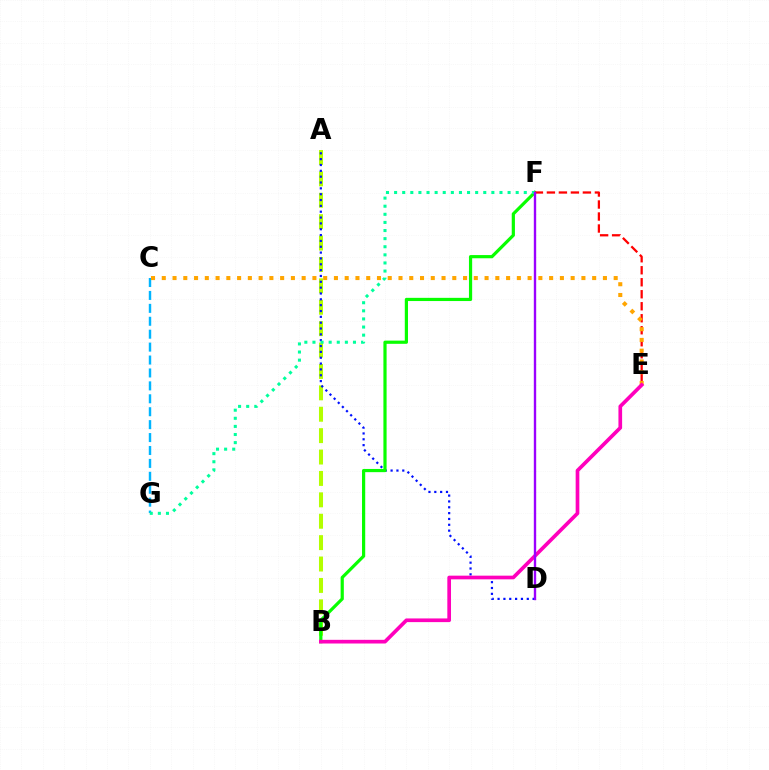{('A', 'B'): [{'color': '#b3ff00', 'line_style': 'dashed', 'thickness': 2.91}], ('A', 'D'): [{'color': '#0010ff', 'line_style': 'dotted', 'thickness': 1.59}], ('B', 'F'): [{'color': '#08ff00', 'line_style': 'solid', 'thickness': 2.3}], ('E', 'F'): [{'color': '#ff0000', 'line_style': 'dashed', 'thickness': 1.63}], ('C', 'G'): [{'color': '#00b5ff', 'line_style': 'dashed', 'thickness': 1.76}], ('C', 'E'): [{'color': '#ffa500', 'line_style': 'dotted', 'thickness': 2.92}], ('F', 'G'): [{'color': '#00ff9d', 'line_style': 'dotted', 'thickness': 2.2}], ('B', 'E'): [{'color': '#ff00bd', 'line_style': 'solid', 'thickness': 2.65}], ('D', 'F'): [{'color': '#9b00ff', 'line_style': 'solid', 'thickness': 1.71}]}